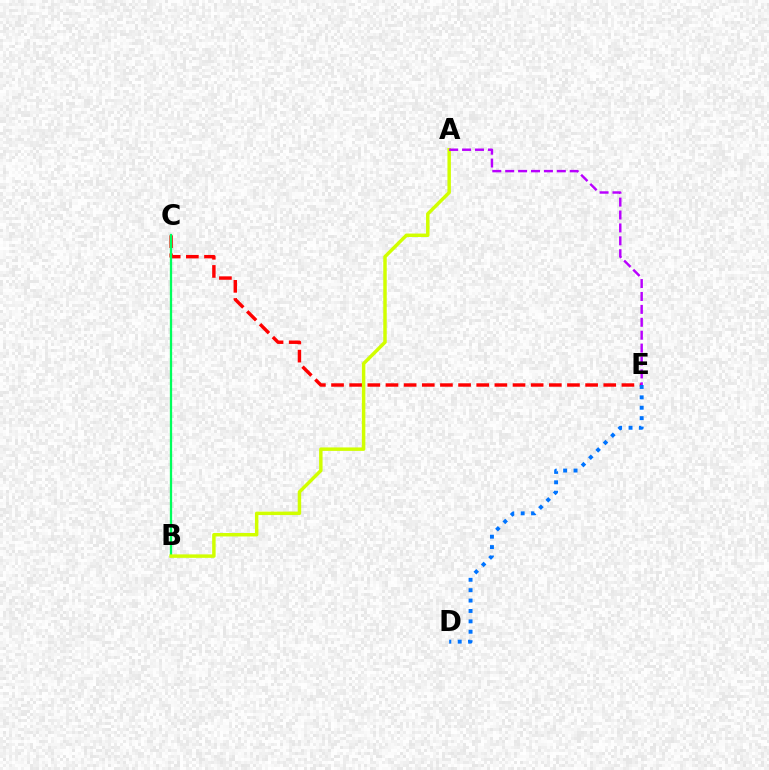{('C', 'E'): [{'color': '#ff0000', 'line_style': 'dashed', 'thickness': 2.47}], ('D', 'E'): [{'color': '#0074ff', 'line_style': 'dotted', 'thickness': 2.82}], ('B', 'C'): [{'color': '#00ff5c', 'line_style': 'solid', 'thickness': 1.65}], ('A', 'B'): [{'color': '#d1ff00', 'line_style': 'solid', 'thickness': 2.49}], ('A', 'E'): [{'color': '#b900ff', 'line_style': 'dashed', 'thickness': 1.75}]}